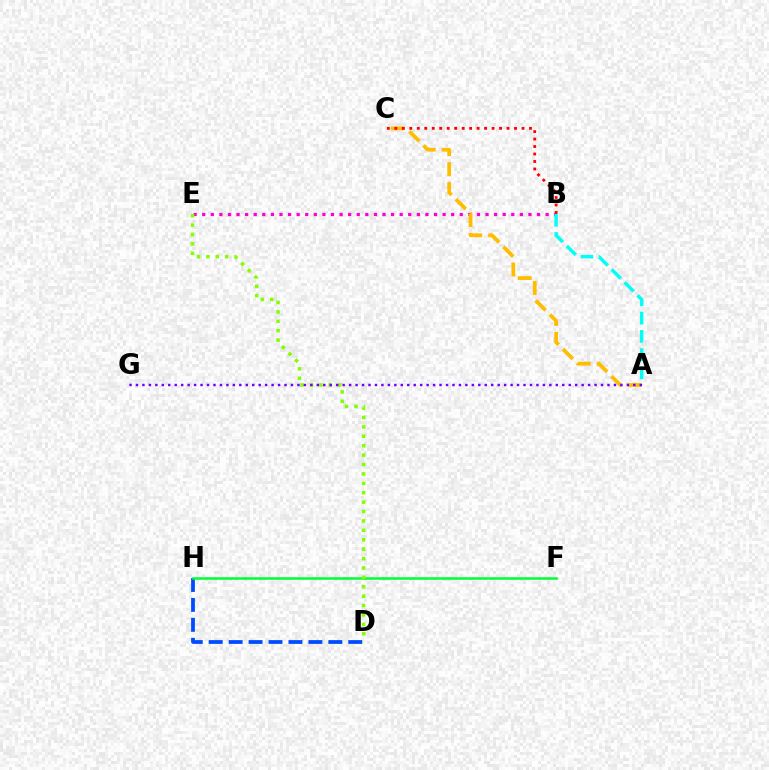{('B', 'E'): [{'color': '#ff00cf', 'line_style': 'dotted', 'thickness': 2.33}], ('D', 'H'): [{'color': '#004bff', 'line_style': 'dashed', 'thickness': 2.71}], ('A', 'C'): [{'color': '#ffbd00', 'line_style': 'dashed', 'thickness': 2.71}], ('F', 'H'): [{'color': '#00ff39', 'line_style': 'solid', 'thickness': 1.83}], ('B', 'C'): [{'color': '#ff0000', 'line_style': 'dotted', 'thickness': 2.03}], ('A', 'B'): [{'color': '#00fff6', 'line_style': 'dashed', 'thickness': 2.48}], ('D', 'E'): [{'color': '#84ff00', 'line_style': 'dotted', 'thickness': 2.55}], ('A', 'G'): [{'color': '#7200ff', 'line_style': 'dotted', 'thickness': 1.75}]}